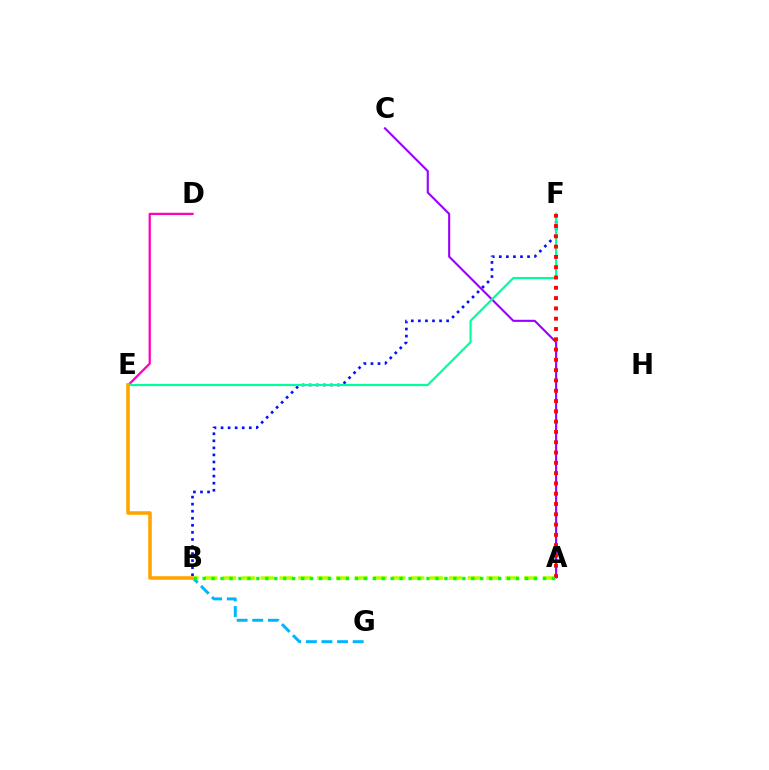{('B', 'G'): [{'color': '#00b5ff', 'line_style': 'dashed', 'thickness': 2.12}], ('A', 'C'): [{'color': '#9b00ff', 'line_style': 'solid', 'thickness': 1.52}], ('B', 'F'): [{'color': '#0010ff', 'line_style': 'dotted', 'thickness': 1.92}], ('D', 'E'): [{'color': '#ff00bd', 'line_style': 'solid', 'thickness': 1.63}], ('E', 'F'): [{'color': '#00ff9d', 'line_style': 'solid', 'thickness': 1.58}], ('B', 'E'): [{'color': '#ffa500', 'line_style': 'solid', 'thickness': 2.58}], ('A', 'B'): [{'color': '#b3ff00', 'line_style': 'dashed', 'thickness': 2.56}, {'color': '#08ff00', 'line_style': 'dotted', 'thickness': 2.43}], ('A', 'F'): [{'color': '#ff0000', 'line_style': 'dotted', 'thickness': 2.8}]}